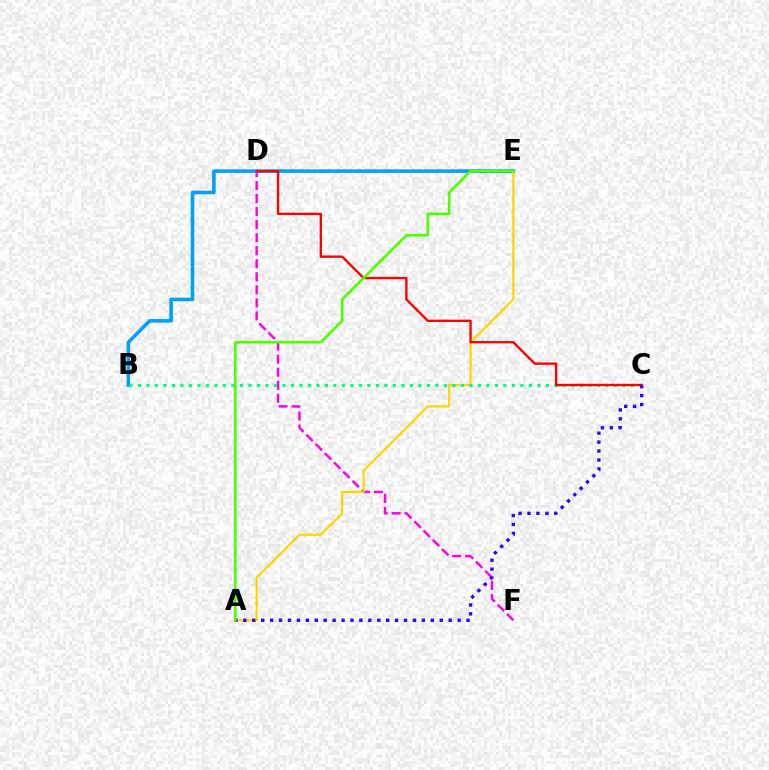{('D', 'F'): [{'color': '#ff00ed', 'line_style': 'dashed', 'thickness': 1.77}], ('B', 'E'): [{'color': '#009eff', 'line_style': 'solid', 'thickness': 2.56}], ('A', 'E'): [{'color': '#ffd500', 'line_style': 'solid', 'thickness': 1.58}, {'color': '#4fff00', 'line_style': 'solid', 'thickness': 1.91}], ('B', 'C'): [{'color': '#00ff86', 'line_style': 'dotted', 'thickness': 2.31}], ('C', 'D'): [{'color': '#ff0000', 'line_style': 'solid', 'thickness': 1.7}], ('A', 'C'): [{'color': '#3700ff', 'line_style': 'dotted', 'thickness': 2.43}]}